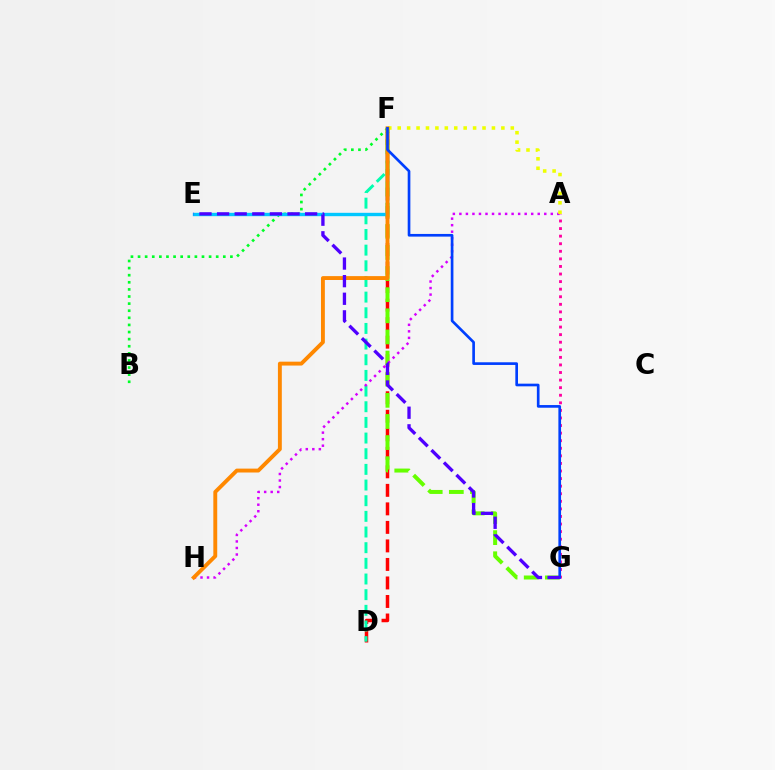{('D', 'F'): [{'color': '#ff0000', 'line_style': 'dashed', 'thickness': 2.52}, {'color': '#00ffaf', 'line_style': 'dashed', 'thickness': 2.13}], ('F', 'G'): [{'color': '#66ff00', 'line_style': 'dashed', 'thickness': 2.87}, {'color': '#003fff', 'line_style': 'solid', 'thickness': 1.92}], ('B', 'F'): [{'color': '#00ff27', 'line_style': 'dotted', 'thickness': 1.93}], ('E', 'F'): [{'color': '#00c7ff', 'line_style': 'solid', 'thickness': 2.43}], ('A', 'H'): [{'color': '#d600ff', 'line_style': 'dotted', 'thickness': 1.77}], ('A', 'F'): [{'color': '#eeff00', 'line_style': 'dotted', 'thickness': 2.56}], ('F', 'H'): [{'color': '#ff8800', 'line_style': 'solid', 'thickness': 2.8}], ('A', 'G'): [{'color': '#ff00a0', 'line_style': 'dotted', 'thickness': 2.06}], ('E', 'G'): [{'color': '#4f00ff', 'line_style': 'dashed', 'thickness': 2.39}]}